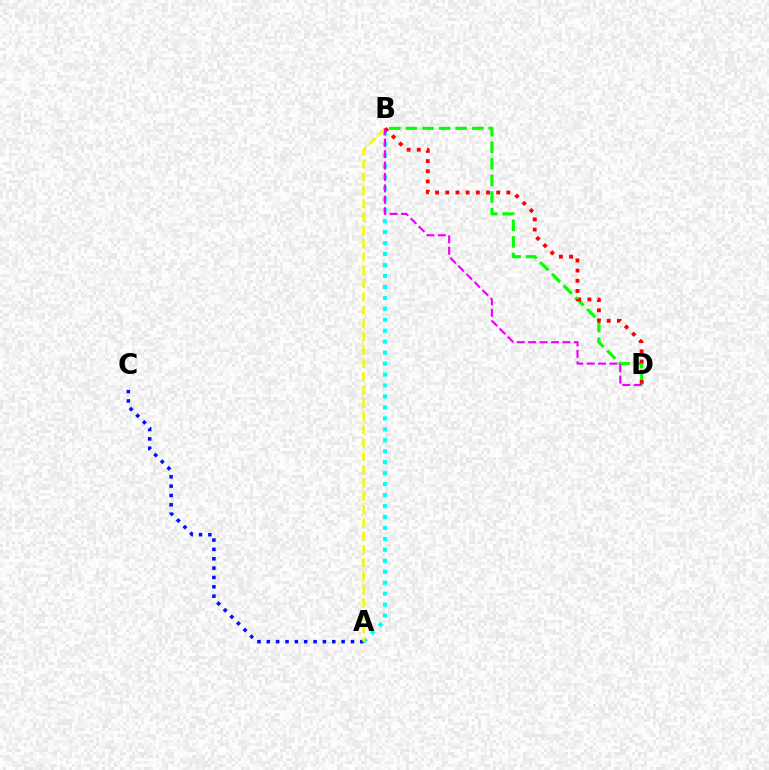{('A', 'C'): [{'color': '#0010ff', 'line_style': 'dotted', 'thickness': 2.54}], ('A', 'B'): [{'color': '#00fff6', 'line_style': 'dotted', 'thickness': 2.98}, {'color': '#fcf500', 'line_style': 'dashed', 'thickness': 1.81}], ('B', 'D'): [{'color': '#08ff00', 'line_style': 'dashed', 'thickness': 2.25}, {'color': '#ff0000', 'line_style': 'dotted', 'thickness': 2.77}, {'color': '#ee00ff', 'line_style': 'dashed', 'thickness': 1.55}]}